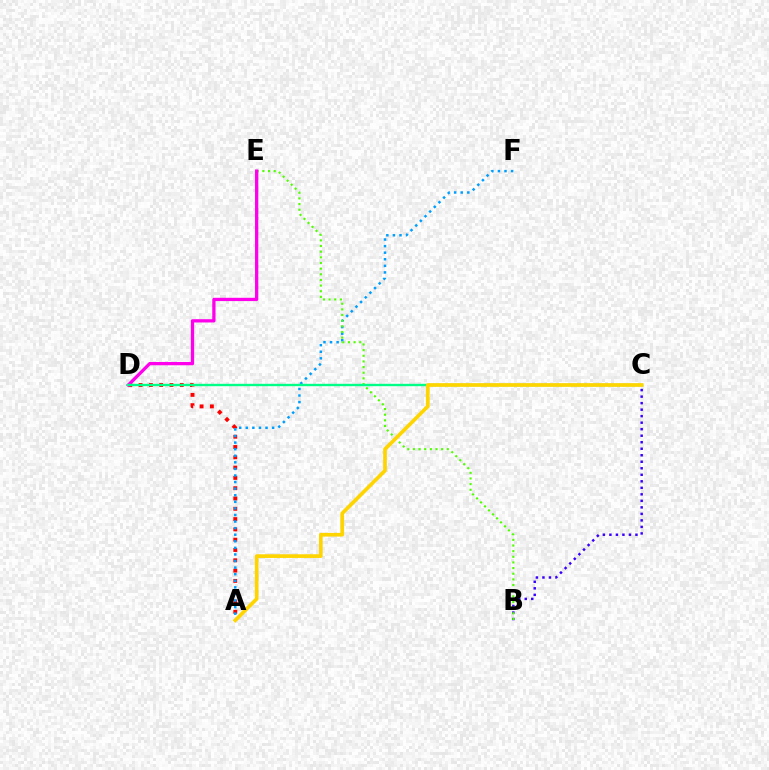{('B', 'C'): [{'color': '#3700ff', 'line_style': 'dotted', 'thickness': 1.77}], ('A', 'D'): [{'color': '#ff0000', 'line_style': 'dotted', 'thickness': 2.8}], ('A', 'F'): [{'color': '#009eff', 'line_style': 'dotted', 'thickness': 1.79}], ('B', 'E'): [{'color': '#4fff00', 'line_style': 'dotted', 'thickness': 1.53}], ('D', 'E'): [{'color': '#ff00ed', 'line_style': 'solid', 'thickness': 2.36}], ('C', 'D'): [{'color': '#00ff86', 'line_style': 'solid', 'thickness': 1.71}], ('A', 'C'): [{'color': '#ffd500', 'line_style': 'solid', 'thickness': 2.65}]}